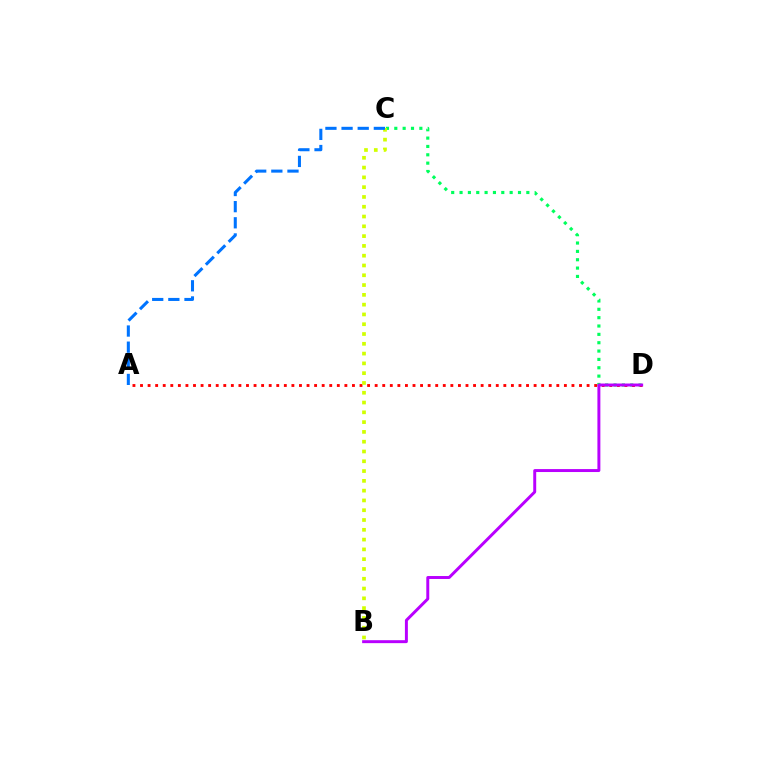{('C', 'D'): [{'color': '#00ff5c', 'line_style': 'dotted', 'thickness': 2.27}], ('A', 'D'): [{'color': '#ff0000', 'line_style': 'dotted', 'thickness': 2.06}], ('B', 'D'): [{'color': '#b900ff', 'line_style': 'solid', 'thickness': 2.13}], ('B', 'C'): [{'color': '#d1ff00', 'line_style': 'dotted', 'thickness': 2.66}], ('A', 'C'): [{'color': '#0074ff', 'line_style': 'dashed', 'thickness': 2.19}]}